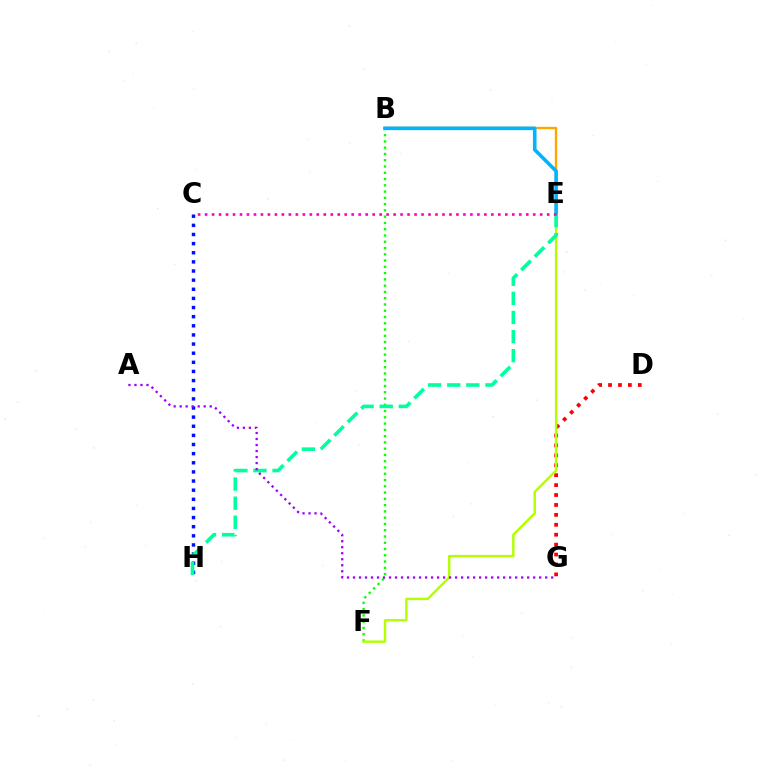{('B', 'F'): [{'color': '#08ff00', 'line_style': 'dotted', 'thickness': 1.7}], ('D', 'G'): [{'color': '#ff0000', 'line_style': 'dotted', 'thickness': 2.7}], ('B', 'E'): [{'color': '#ffa500', 'line_style': 'solid', 'thickness': 1.71}, {'color': '#00b5ff', 'line_style': 'solid', 'thickness': 2.6}], ('E', 'F'): [{'color': '#b3ff00', 'line_style': 'solid', 'thickness': 1.75}], ('C', 'H'): [{'color': '#0010ff', 'line_style': 'dotted', 'thickness': 2.48}], ('E', 'H'): [{'color': '#00ff9d', 'line_style': 'dashed', 'thickness': 2.59}], ('A', 'G'): [{'color': '#9b00ff', 'line_style': 'dotted', 'thickness': 1.63}], ('C', 'E'): [{'color': '#ff00bd', 'line_style': 'dotted', 'thickness': 1.9}]}